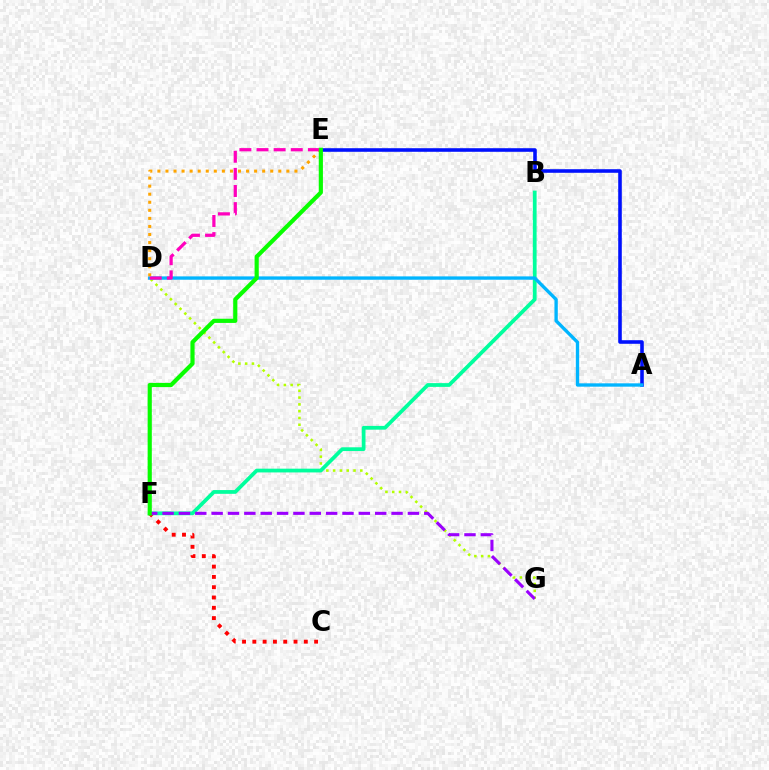{('C', 'F'): [{'color': '#ff0000', 'line_style': 'dotted', 'thickness': 2.8}], ('D', 'G'): [{'color': '#b3ff00', 'line_style': 'dotted', 'thickness': 1.85}], ('A', 'E'): [{'color': '#0010ff', 'line_style': 'solid', 'thickness': 2.57}], ('B', 'F'): [{'color': '#00ff9d', 'line_style': 'solid', 'thickness': 2.7}], ('F', 'G'): [{'color': '#9b00ff', 'line_style': 'dashed', 'thickness': 2.22}], ('A', 'D'): [{'color': '#00b5ff', 'line_style': 'solid', 'thickness': 2.41}], ('D', 'E'): [{'color': '#ffa500', 'line_style': 'dotted', 'thickness': 2.19}, {'color': '#ff00bd', 'line_style': 'dashed', 'thickness': 2.33}], ('E', 'F'): [{'color': '#08ff00', 'line_style': 'solid', 'thickness': 3.0}]}